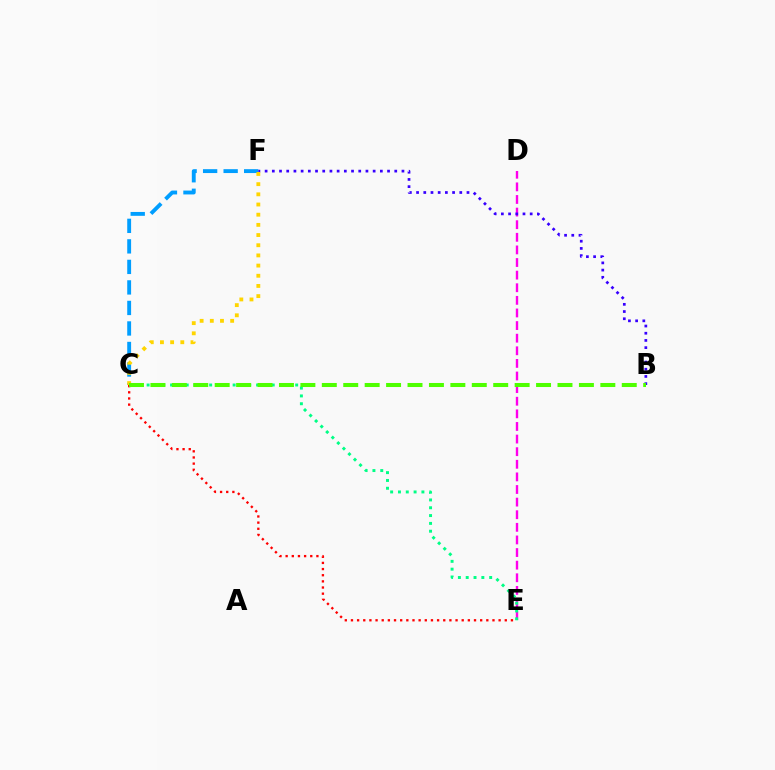{('D', 'E'): [{'color': '#ff00ed', 'line_style': 'dashed', 'thickness': 1.71}], ('C', 'F'): [{'color': '#009eff', 'line_style': 'dashed', 'thickness': 2.79}, {'color': '#ffd500', 'line_style': 'dotted', 'thickness': 2.77}], ('B', 'F'): [{'color': '#3700ff', 'line_style': 'dotted', 'thickness': 1.96}], ('C', 'E'): [{'color': '#ff0000', 'line_style': 'dotted', 'thickness': 1.67}, {'color': '#00ff86', 'line_style': 'dotted', 'thickness': 2.12}], ('B', 'C'): [{'color': '#4fff00', 'line_style': 'dashed', 'thickness': 2.91}]}